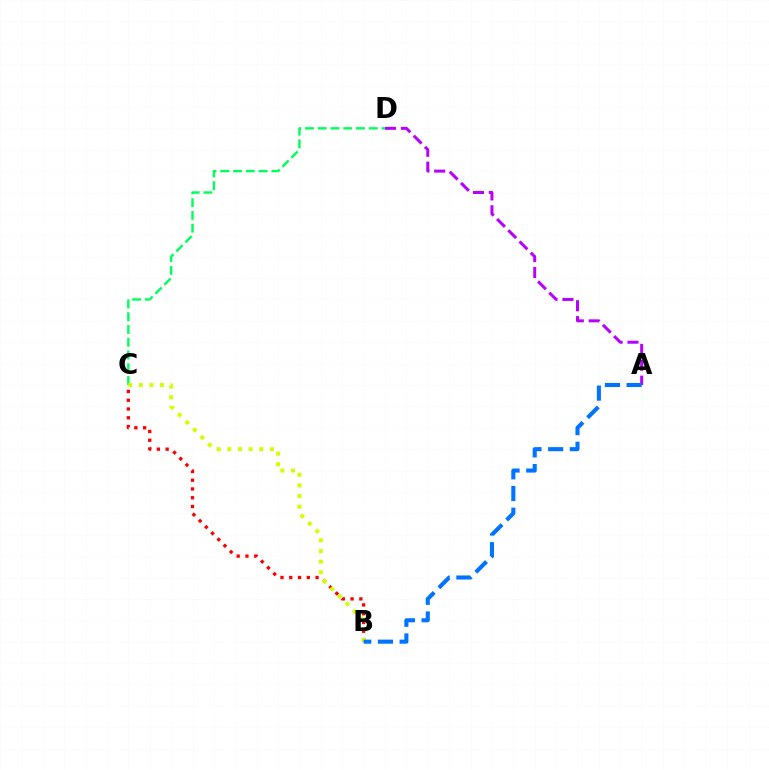{('C', 'D'): [{'color': '#00ff5c', 'line_style': 'dashed', 'thickness': 1.73}], ('B', 'C'): [{'color': '#ff0000', 'line_style': 'dotted', 'thickness': 2.38}, {'color': '#d1ff00', 'line_style': 'dotted', 'thickness': 2.89}], ('A', 'D'): [{'color': '#b900ff', 'line_style': 'dashed', 'thickness': 2.16}], ('A', 'B'): [{'color': '#0074ff', 'line_style': 'dashed', 'thickness': 2.94}]}